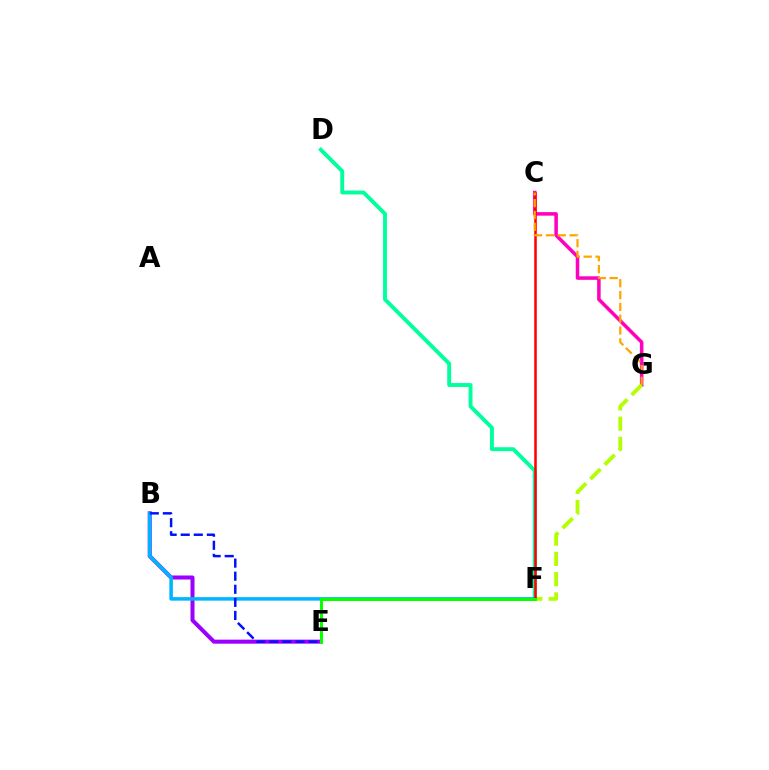{('C', 'G'): [{'color': '#ff00bd', 'line_style': 'solid', 'thickness': 2.54}, {'color': '#ffa500', 'line_style': 'dashed', 'thickness': 1.61}], ('B', 'E'): [{'color': '#9b00ff', 'line_style': 'solid', 'thickness': 2.9}, {'color': '#0010ff', 'line_style': 'dashed', 'thickness': 1.78}], ('F', 'G'): [{'color': '#b3ff00', 'line_style': 'dashed', 'thickness': 2.75}], ('D', 'F'): [{'color': '#00ff9d', 'line_style': 'solid', 'thickness': 2.8}], ('B', 'F'): [{'color': '#00b5ff', 'line_style': 'solid', 'thickness': 2.54}], ('C', 'F'): [{'color': '#ff0000', 'line_style': 'solid', 'thickness': 1.83}], ('E', 'F'): [{'color': '#08ff00', 'line_style': 'solid', 'thickness': 2.17}]}